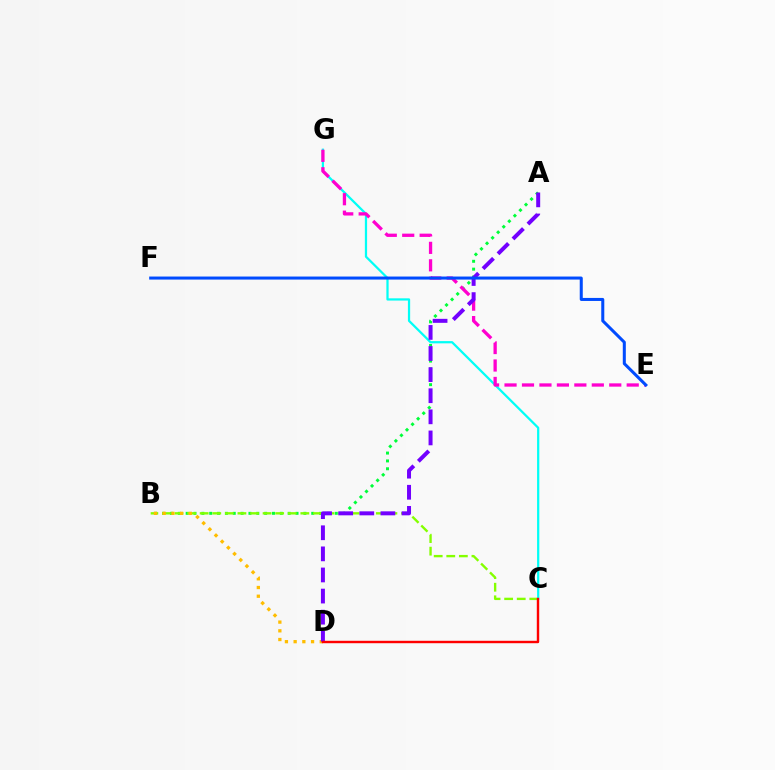{('A', 'B'): [{'color': '#00ff39', 'line_style': 'dotted', 'thickness': 2.13}], ('B', 'C'): [{'color': '#84ff00', 'line_style': 'dashed', 'thickness': 1.71}], ('B', 'D'): [{'color': '#ffbd00', 'line_style': 'dotted', 'thickness': 2.37}], ('C', 'G'): [{'color': '#00fff6', 'line_style': 'solid', 'thickness': 1.61}], ('E', 'G'): [{'color': '#ff00cf', 'line_style': 'dashed', 'thickness': 2.37}], ('A', 'D'): [{'color': '#7200ff', 'line_style': 'dashed', 'thickness': 2.87}], ('C', 'D'): [{'color': '#ff0000', 'line_style': 'solid', 'thickness': 1.75}], ('E', 'F'): [{'color': '#004bff', 'line_style': 'solid', 'thickness': 2.18}]}